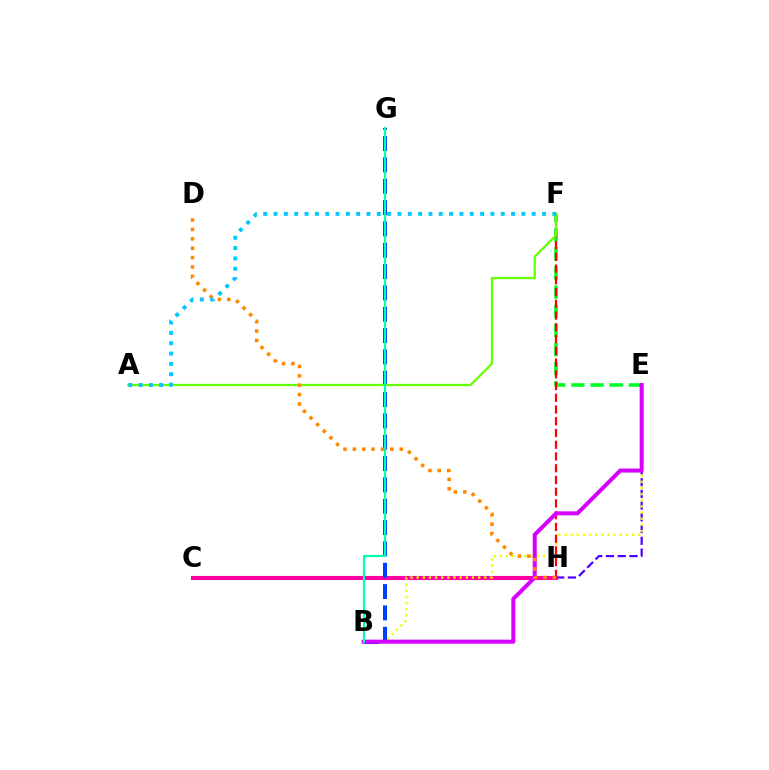{('E', 'H'): [{'color': '#4f00ff', 'line_style': 'dashed', 'thickness': 1.59}], ('C', 'H'): [{'color': '#ff00a0', 'line_style': 'solid', 'thickness': 2.95}], ('E', 'F'): [{'color': '#00ff27', 'line_style': 'dashed', 'thickness': 2.6}], ('B', 'E'): [{'color': '#eeff00', 'line_style': 'dotted', 'thickness': 1.67}, {'color': '#d600ff', 'line_style': 'solid', 'thickness': 2.9}], ('F', 'H'): [{'color': '#ff0000', 'line_style': 'dashed', 'thickness': 1.6}], ('B', 'G'): [{'color': '#003fff', 'line_style': 'dashed', 'thickness': 2.9}, {'color': '#00ffaf', 'line_style': 'solid', 'thickness': 1.57}], ('A', 'F'): [{'color': '#66ff00', 'line_style': 'solid', 'thickness': 1.63}, {'color': '#00c7ff', 'line_style': 'dotted', 'thickness': 2.81}], ('D', 'H'): [{'color': '#ff8800', 'line_style': 'dotted', 'thickness': 2.55}]}